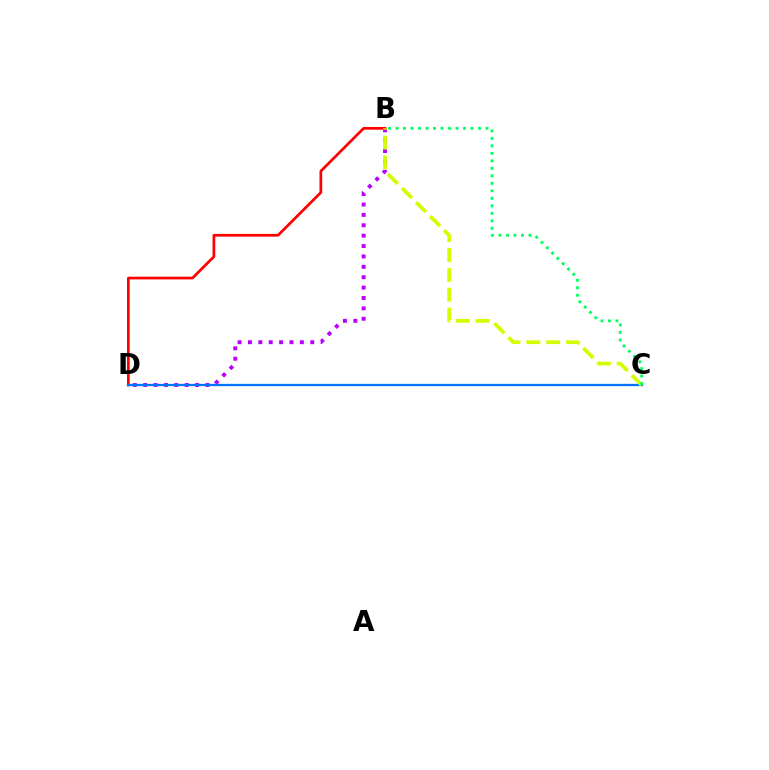{('B', 'D'): [{'color': '#b900ff', 'line_style': 'dotted', 'thickness': 2.82}, {'color': '#ff0000', 'line_style': 'solid', 'thickness': 1.96}], ('C', 'D'): [{'color': '#0074ff', 'line_style': 'solid', 'thickness': 1.65}], ('B', 'C'): [{'color': '#d1ff00', 'line_style': 'dashed', 'thickness': 2.7}, {'color': '#00ff5c', 'line_style': 'dotted', 'thickness': 2.04}]}